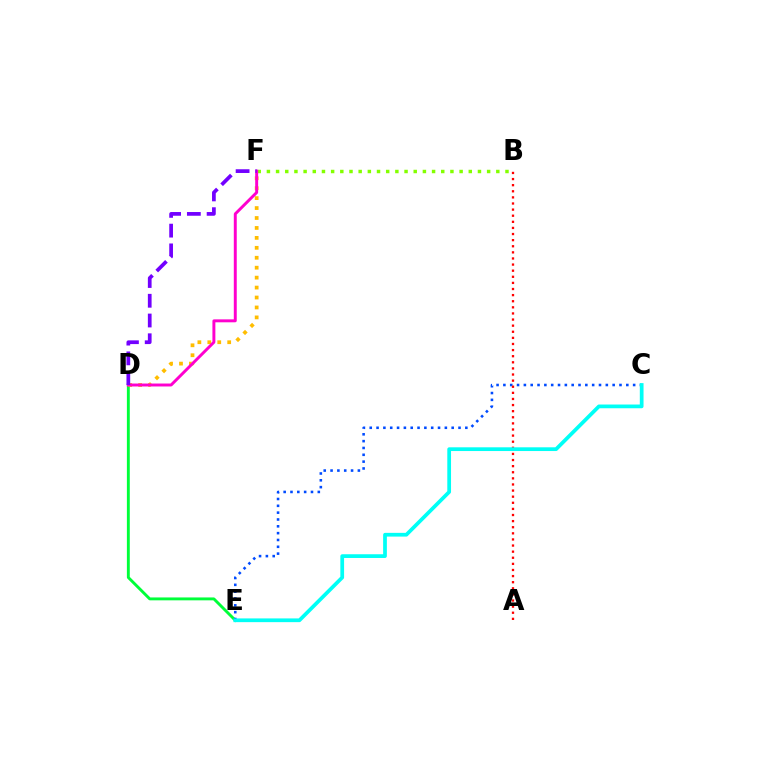{('D', 'E'): [{'color': '#00ff39', 'line_style': 'solid', 'thickness': 2.08}], ('C', 'E'): [{'color': '#004bff', 'line_style': 'dotted', 'thickness': 1.86}, {'color': '#00fff6', 'line_style': 'solid', 'thickness': 2.69}], ('D', 'F'): [{'color': '#ffbd00', 'line_style': 'dotted', 'thickness': 2.7}, {'color': '#ff00cf', 'line_style': 'solid', 'thickness': 2.12}, {'color': '#7200ff', 'line_style': 'dashed', 'thickness': 2.68}], ('B', 'F'): [{'color': '#84ff00', 'line_style': 'dotted', 'thickness': 2.49}], ('A', 'B'): [{'color': '#ff0000', 'line_style': 'dotted', 'thickness': 1.66}]}